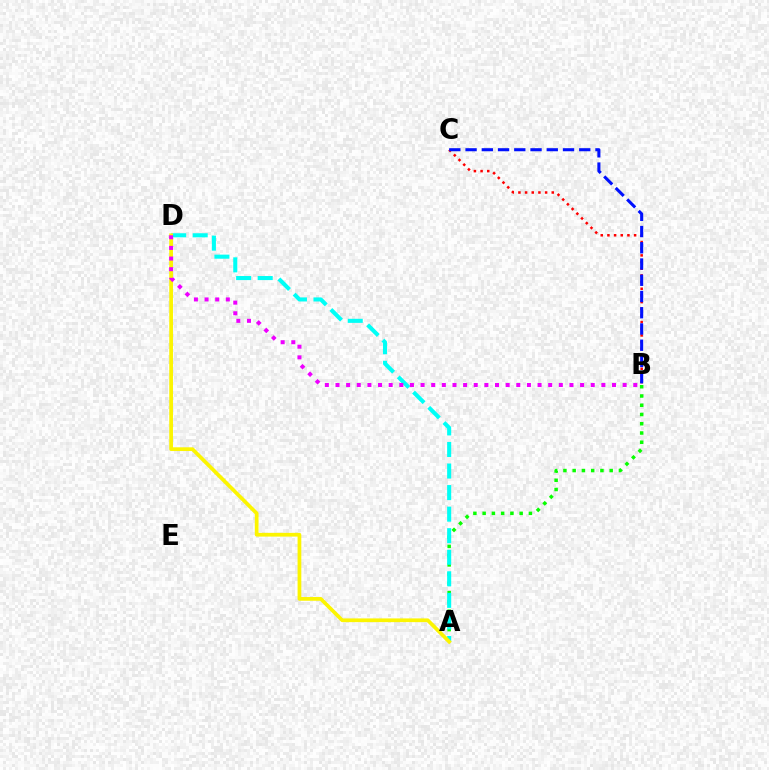{('A', 'B'): [{'color': '#08ff00', 'line_style': 'dotted', 'thickness': 2.51}], ('A', 'D'): [{'color': '#00fff6', 'line_style': 'dashed', 'thickness': 2.93}, {'color': '#fcf500', 'line_style': 'solid', 'thickness': 2.69}], ('B', 'C'): [{'color': '#ff0000', 'line_style': 'dotted', 'thickness': 1.81}, {'color': '#0010ff', 'line_style': 'dashed', 'thickness': 2.21}], ('B', 'D'): [{'color': '#ee00ff', 'line_style': 'dotted', 'thickness': 2.89}]}